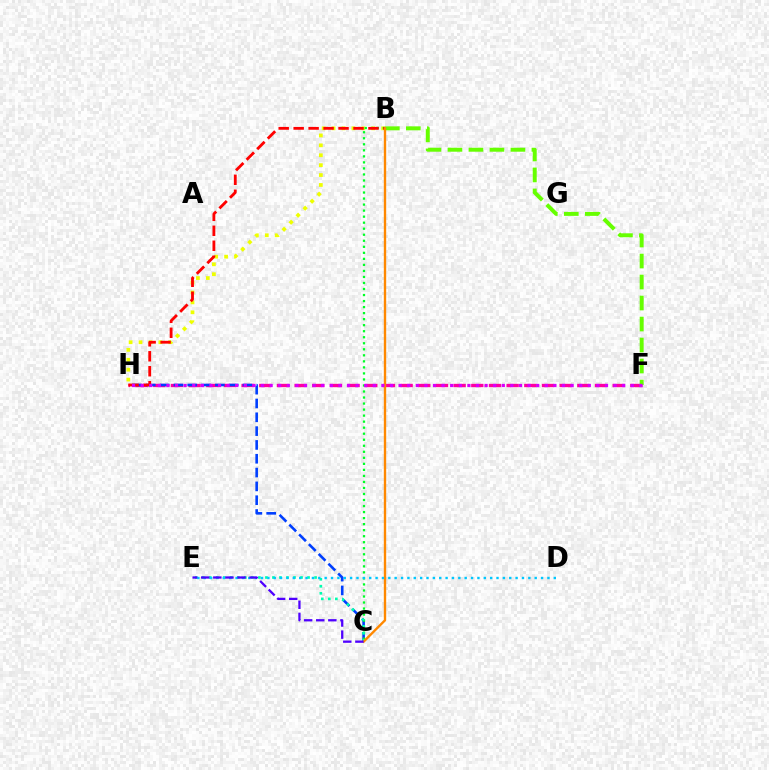{('F', 'H'): [{'color': '#ff00a0', 'line_style': 'dashed', 'thickness': 2.4}, {'color': '#d600ff', 'line_style': 'dotted', 'thickness': 2.34}], ('C', 'H'): [{'color': '#003fff', 'line_style': 'dashed', 'thickness': 1.88}], ('B', 'H'): [{'color': '#eeff00', 'line_style': 'dotted', 'thickness': 2.69}, {'color': '#ff0000', 'line_style': 'dashed', 'thickness': 2.03}], ('B', 'C'): [{'color': '#00ff27', 'line_style': 'dotted', 'thickness': 1.64}, {'color': '#ff8800', 'line_style': 'solid', 'thickness': 1.7}], ('B', 'F'): [{'color': '#66ff00', 'line_style': 'dashed', 'thickness': 2.85}], ('C', 'E'): [{'color': '#00ffaf', 'line_style': 'dotted', 'thickness': 1.91}, {'color': '#4f00ff', 'line_style': 'dashed', 'thickness': 1.64}], ('D', 'E'): [{'color': '#00c7ff', 'line_style': 'dotted', 'thickness': 1.73}]}